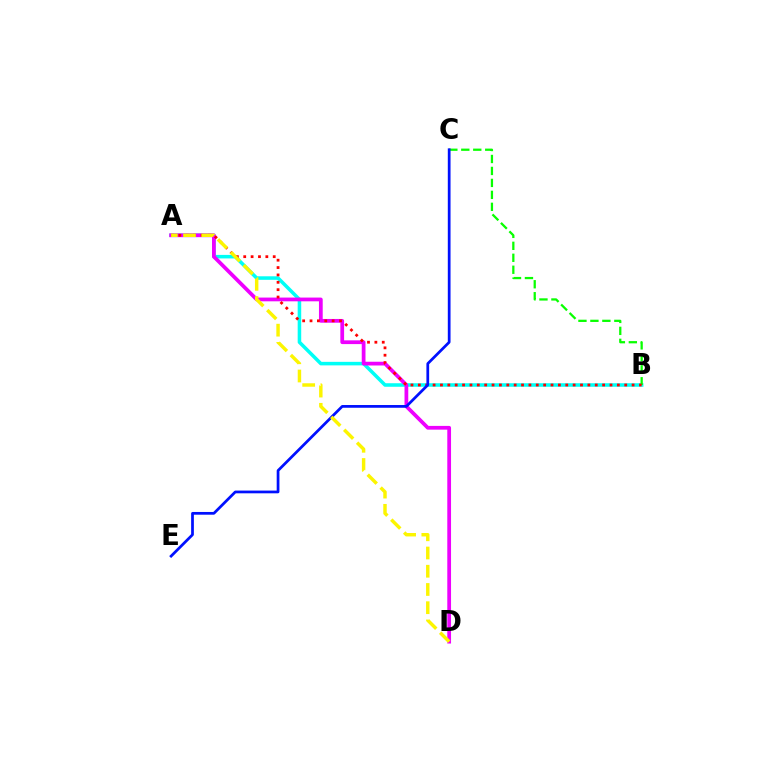{('A', 'B'): [{'color': '#00fff6', 'line_style': 'solid', 'thickness': 2.55}, {'color': '#ff0000', 'line_style': 'dotted', 'thickness': 2.0}], ('B', 'C'): [{'color': '#08ff00', 'line_style': 'dashed', 'thickness': 1.63}], ('A', 'D'): [{'color': '#ee00ff', 'line_style': 'solid', 'thickness': 2.7}, {'color': '#fcf500', 'line_style': 'dashed', 'thickness': 2.48}], ('C', 'E'): [{'color': '#0010ff', 'line_style': 'solid', 'thickness': 1.97}]}